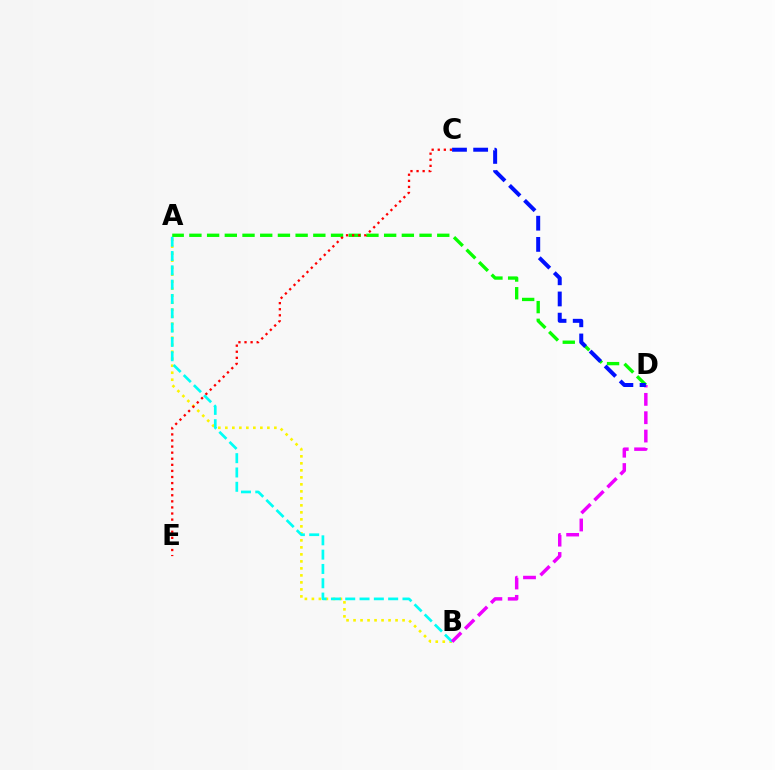{('A', 'B'): [{'color': '#fcf500', 'line_style': 'dotted', 'thickness': 1.9}, {'color': '#00fff6', 'line_style': 'dashed', 'thickness': 1.94}], ('B', 'D'): [{'color': '#ee00ff', 'line_style': 'dashed', 'thickness': 2.49}], ('A', 'D'): [{'color': '#08ff00', 'line_style': 'dashed', 'thickness': 2.41}], ('C', 'E'): [{'color': '#ff0000', 'line_style': 'dotted', 'thickness': 1.65}], ('C', 'D'): [{'color': '#0010ff', 'line_style': 'dashed', 'thickness': 2.88}]}